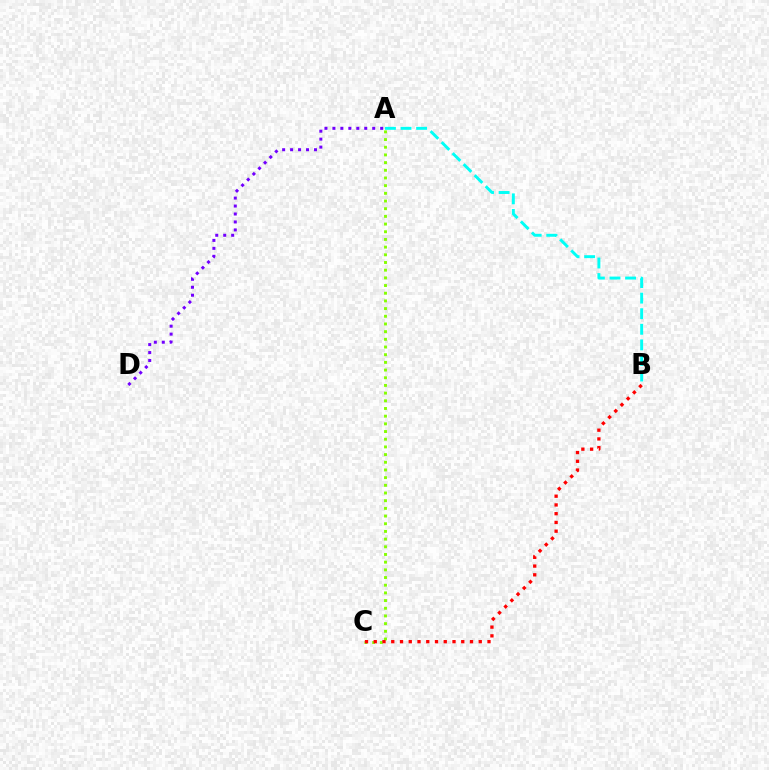{('A', 'B'): [{'color': '#00fff6', 'line_style': 'dashed', 'thickness': 2.12}], ('A', 'C'): [{'color': '#84ff00', 'line_style': 'dotted', 'thickness': 2.09}], ('A', 'D'): [{'color': '#7200ff', 'line_style': 'dotted', 'thickness': 2.16}], ('B', 'C'): [{'color': '#ff0000', 'line_style': 'dotted', 'thickness': 2.38}]}